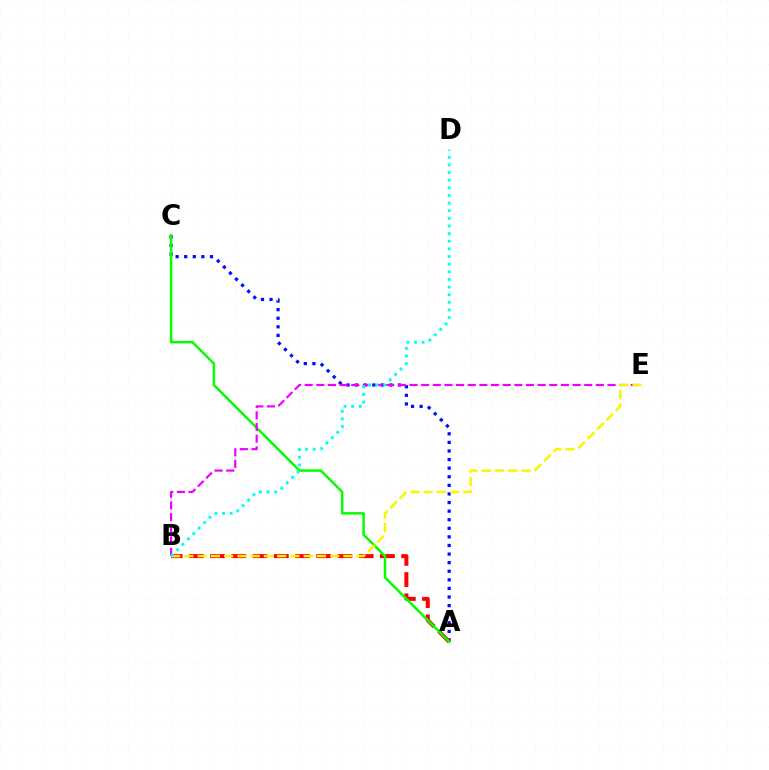{('A', 'C'): [{'color': '#0010ff', 'line_style': 'dotted', 'thickness': 2.33}, {'color': '#08ff00', 'line_style': 'solid', 'thickness': 1.81}], ('A', 'B'): [{'color': '#ff0000', 'line_style': 'dashed', 'thickness': 2.88}], ('B', 'E'): [{'color': '#ee00ff', 'line_style': 'dashed', 'thickness': 1.58}, {'color': '#fcf500', 'line_style': 'dashed', 'thickness': 1.8}], ('B', 'D'): [{'color': '#00fff6', 'line_style': 'dotted', 'thickness': 2.07}]}